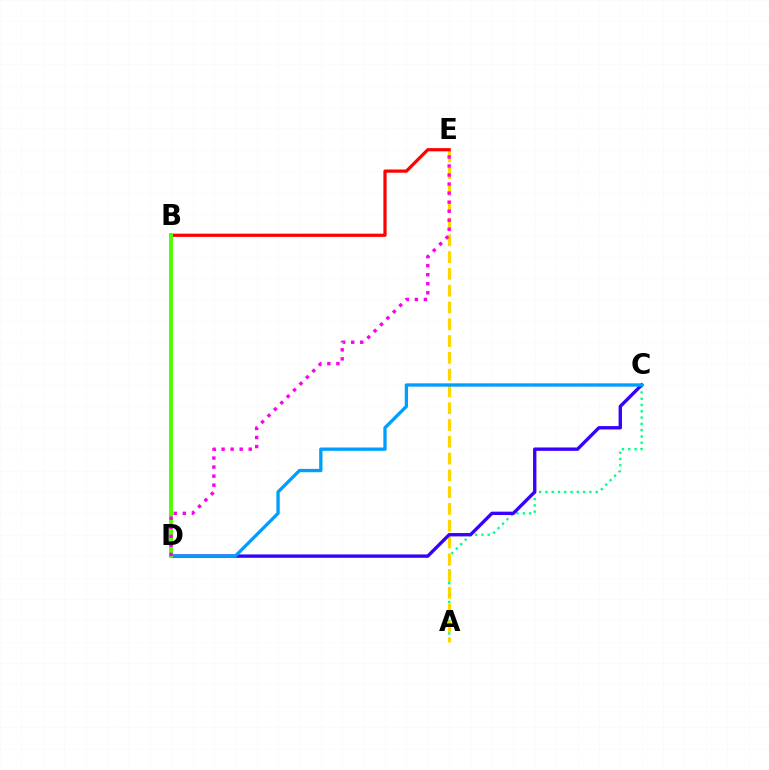{('A', 'C'): [{'color': '#00ff86', 'line_style': 'dotted', 'thickness': 1.71}], ('A', 'E'): [{'color': '#ffd500', 'line_style': 'dashed', 'thickness': 2.28}], ('C', 'D'): [{'color': '#3700ff', 'line_style': 'solid', 'thickness': 2.42}, {'color': '#009eff', 'line_style': 'solid', 'thickness': 2.39}], ('B', 'E'): [{'color': '#ff0000', 'line_style': 'solid', 'thickness': 2.31}], ('B', 'D'): [{'color': '#4fff00', 'line_style': 'solid', 'thickness': 2.83}], ('D', 'E'): [{'color': '#ff00ed', 'line_style': 'dotted', 'thickness': 2.46}]}